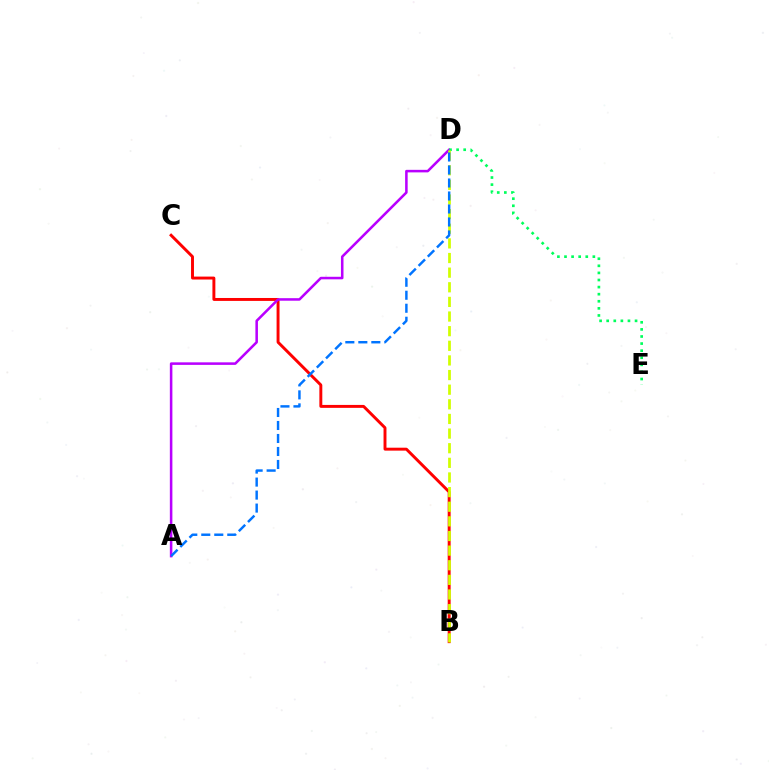{('B', 'C'): [{'color': '#ff0000', 'line_style': 'solid', 'thickness': 2.11}], ('A', 'D'): [{'color': '#b900ff', 'line_style': 'solid', 'thickness': 1.83}, {'color': '#0074ff', 'line_style': 'dashed', 'thickness': 1.77}], ('D', 'E'): [{'color': '#00ff5c', 'line_style': 'dotted', 'thickness': 1.93}], ('B', 'D'): [{'color': '#d1ff00', 'line_style': 'dashed', 'thickness': 1.99}]}